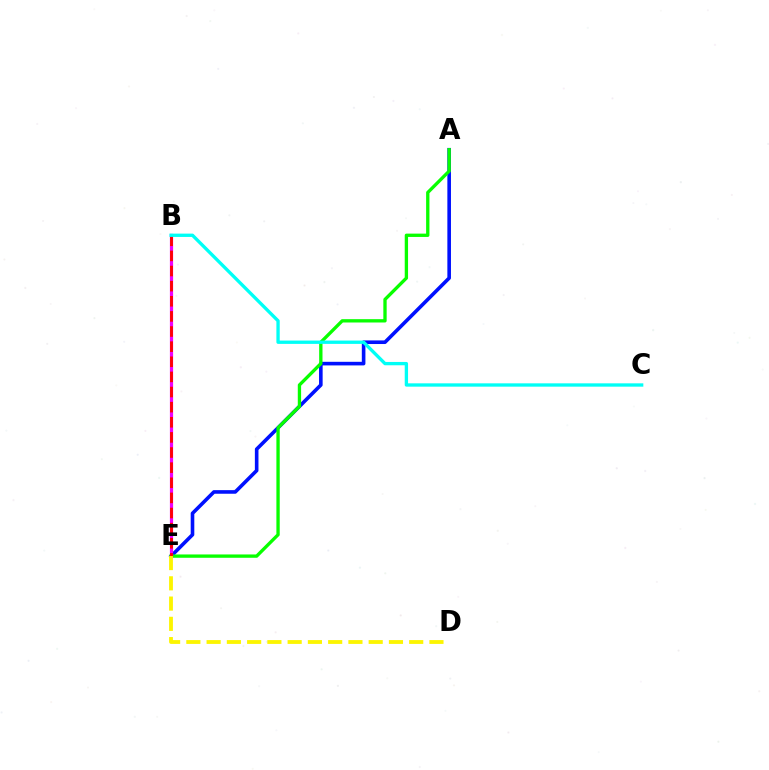{('A', 'E'): [{'color': '#0010ff', 'line_style': 'solid', 'thickness': 2.6}, {'color': '#08ff00', 'line_style': 'solid', 'thickness': 2.39}], ('B', 'E'): [{'color': '#ee00ff', 'line_style': 'solid', 'thickness': 2.3}, {'color': '#ff0000', 'line_style': 'dashed', 'thickness': 2.05}], ('D', 'E'): [{'color': '#fcf500', 'line_style': 'dashed', 'thickness': 2.75}], ('B', 'C'): [{'color': '#00fff6', 'line_style': 'solid', 'thickness': 2.39}]}